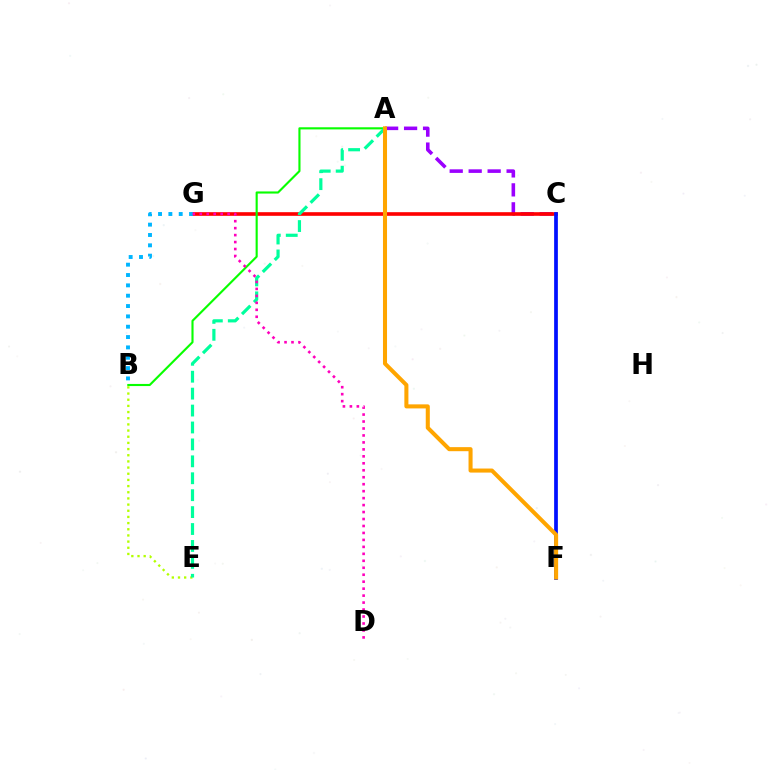{('A', 'C'): [{'color': '#9b00ff', 'line_style': 'dashed', 'thickness': 2.58}], ('C', 'G'): [{'color': '#ff0000', 'line_style': 'solid', 'thickness': 2.61}], ('A', 'B'): [{'color': '#08ff00', 'line_style': 'solid', 'thickness': 1.53}], ('B', 'E'): [{'color': '#b3ff00', 'line_style': 'dotted', 'thickness': 1.68}], ('C', 'F'): [{'color': '#0010ff', 'line_style': 'solid', 'thickness': 2.69}], ('A', 'E'): [{'color': '#00ff9d', 'line_style': 'dashed', 'thickness': 2.3}], ('A', 'F'): [{'color': '#ffa500', 'line_style': 'solid', 'thickness': 2.92}], ('B', 'G'): [{'color': '#00b5ff', 'line_style': 'dotted', 'thickness': 2.81}], ('D', 'G'): [{'color': '#ff00bd', 'line_style': 'dotted', 'thickness': 1.89}]}